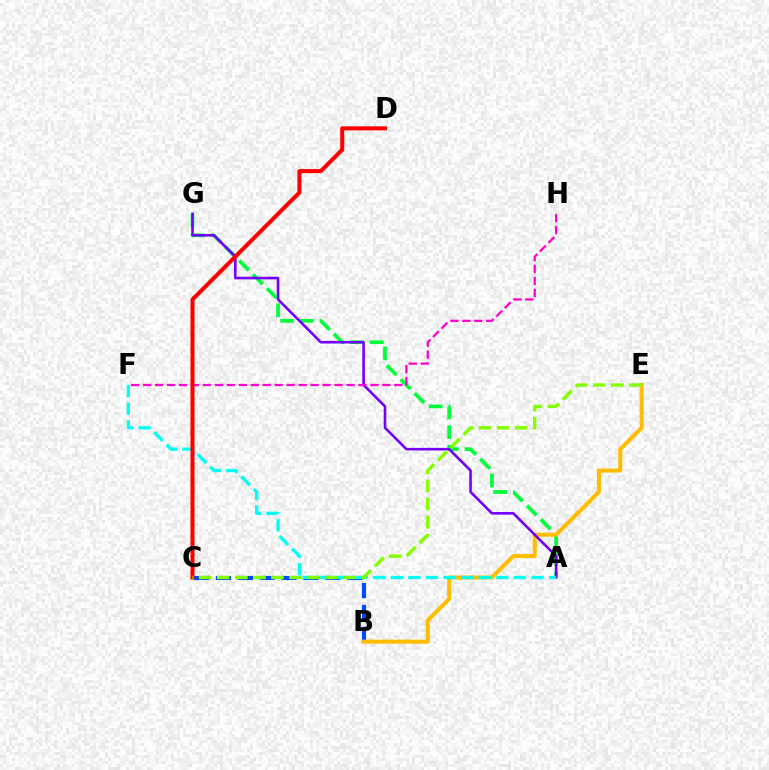{('B', 'C'): [{'color': '#004bff', 'line_style': 'dashed', 'thickness': 2.97}], ('A', 'G'): [{'color': '#00ff39', 'line_style': 'dashed', 'thickness': 2.67}, {'color': '#7200ff', 'line_style': 'solid', 'thickness': 1.87}], ('B', 'E'): [{'color': '#ffbd00', 'line_style': 'solid', 'thickness': 2.9}], ('F', 'H'): [{'color': '#ff00cf', 'line_style': 'dashed', 'thickness': 1.63}], ('A', 'F'): [{'color': '#00fff6', 'line_style': 'dashed', 'thickness': 2.39}], ('C', 'D'): [{'color': '#ff0000', 'line_style': 'solid', 'thickness': 2.92}], ('C', 'E'): [{'color': '#84ff00', 'line_style': 'dashed', 'thickness': 2.45}]}